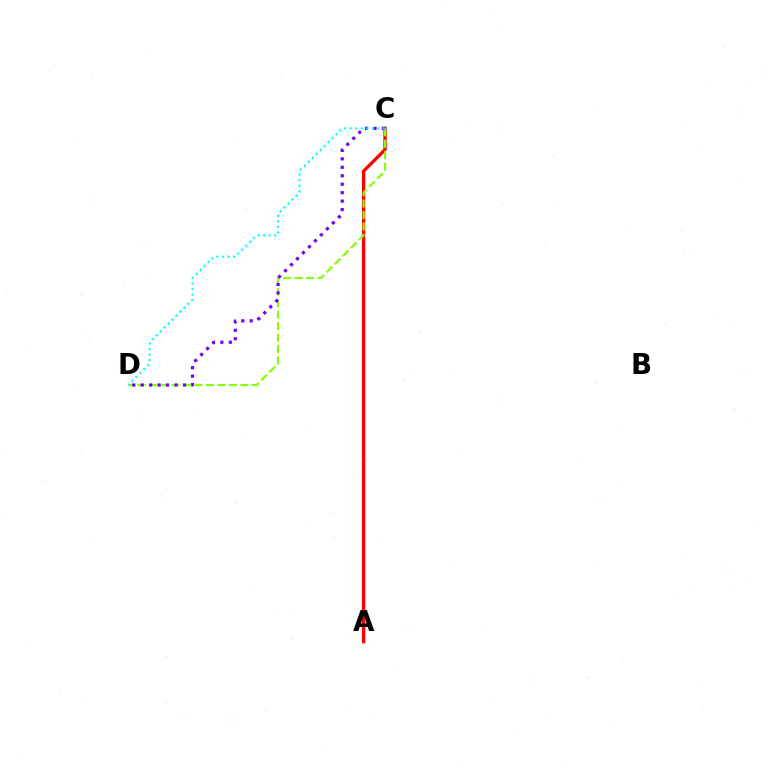{('A', 'C'): [{'color': '#ff0000', 'line_style': 'solid', 'thickness': 2.39}], ('C', 'D'): [{'color': '#84ff00', 'line_style': 'dashed', 'thickness': 1.55}, {'color': '#7200ff', 'line_style': 'dotted', 'thickness': 2.3}, {'color': '#00fff6', 'line_style': 'dotted', 'thickness': 1.51}]}